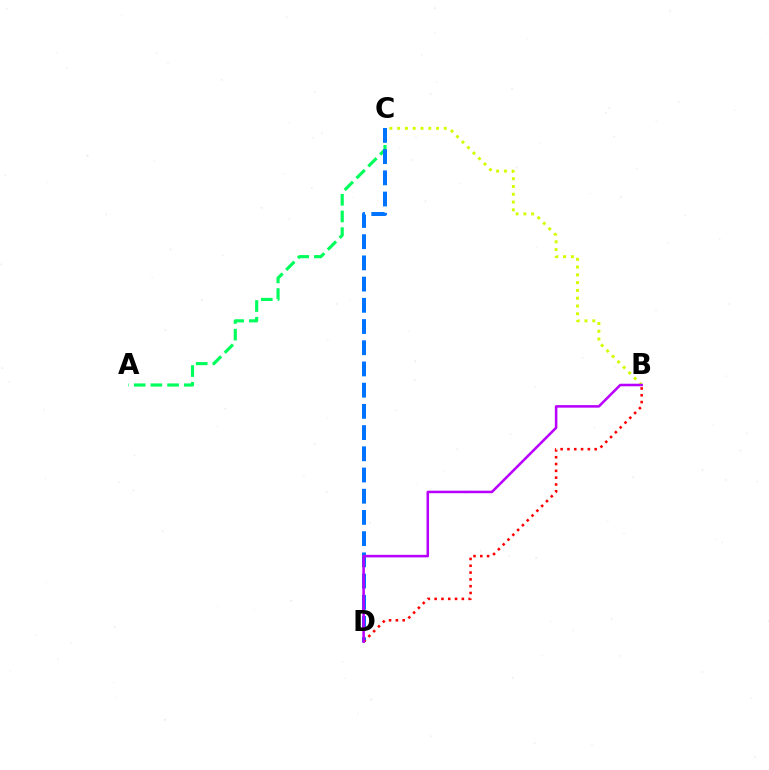{('B', 'C'): [{'color': '#d1ff00', 'line_style': 'dotted', 'thickness': 2.11}], ('A', 'C'): [{'color': '#00ff5c', 'line_style': 'dashed', 'thickness': 2.26}], ('C', 'D'): [{'color': '#0074ff', 'line_style': 'dashed', 'thickness': 2.88}], ('B', 'D'): [{'color': '#ff0000', 'line_style': 'dotted', 'thickness': 1.85}, {'color': '#b900ff', 'line_style': 'solid', 'thickness': 1.83}]}